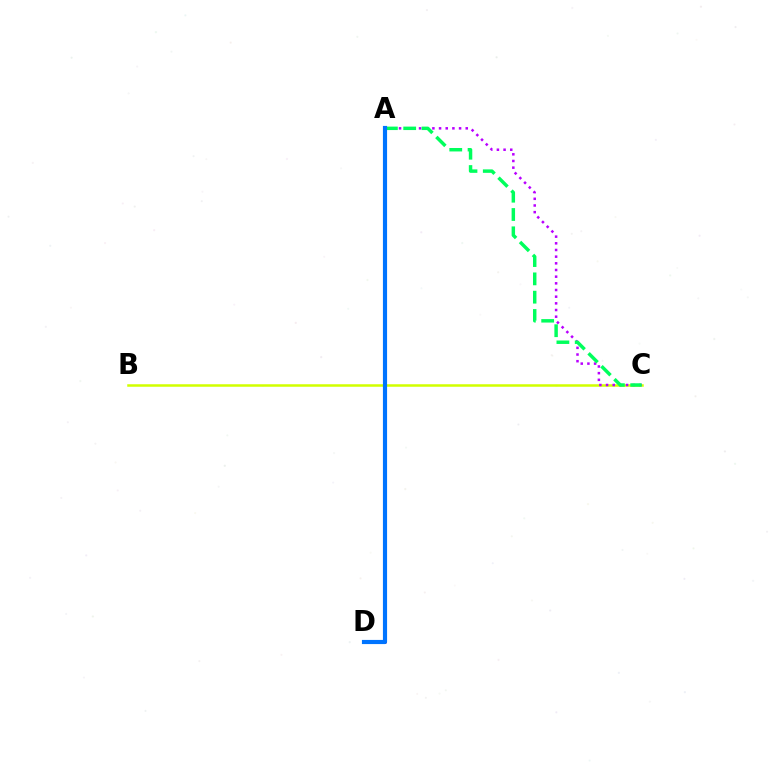{('B', 'C'): [{'color': '#d1ff00', 'line_style': 'solid', 'thickness': 1.81}], ('A', 'D'): [{'color': '#ff0000', 'line_style': 'solid', 'thickness': 2.8}, {'color': '#0074ff', 'line_style': 'solid', 'thickness': 2.99}], ('A', 'C'): [{'color': '#b900ff', 'line_style': 'dotted', 'thickness': 1.81}, {'color': '#00ff5c', 'line_style': 'dashed', 'thickness': 2.49}]}